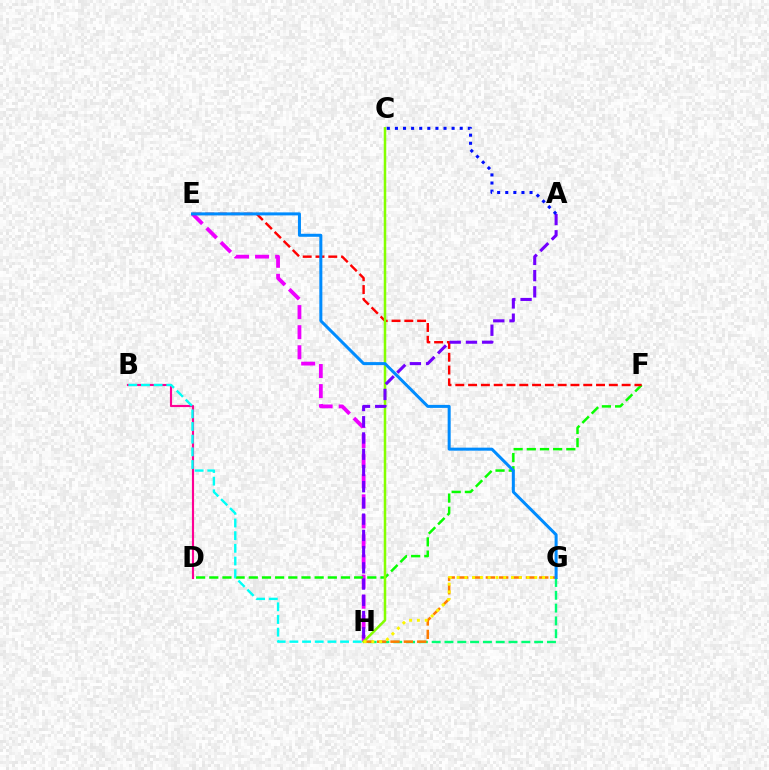{('E', 'H'): [{'color': '#ee00ff', 'line_style': 'dashed', 'thickness': 2.73}], ('D', 'F'): [{'color': '#08ff00', 'line_style': 'dashed', 'thickness': 1.79}], ('B', 'D'): [{'color': '#ff0094', 'line_style': 'solid', 'thickness': 1.55}], ('E', 'F'): [{'color': '#ff0000', 'line_style': 'dashed', 'thickness': 1.74}], ('B', 'H'): [{'color': '#00fff6', 'line_style': 'dashed', 'thickness': 1.72}], ('G', 'H'): [{'color': '#00ff74', 'line_style': 'dashed', 'thickness': 1.74}, {'color': '#ff7c00', 'line_style': 'dashed', 'thickness': 1.82}, {'color': '#fcf500', 'line_style': 'dotted', 'thickness': 2.11}], ('C', 'H'): [{'color': '#84ff00', 'line_style': 'solid', 'thickness': 1.81}], ('A', 'H'): [{'color': '#7200ff', 'line_style': 'dashed', 'thickness': 2.21}], ('A', 'C'): [{'color': '#0010ff', 'line_style': 'dotted', 'thickness': 2.2}], ('E', 'G'): [{'color': '#008cff', 'line_style': 'solid', 'thickness': 2.17}]}